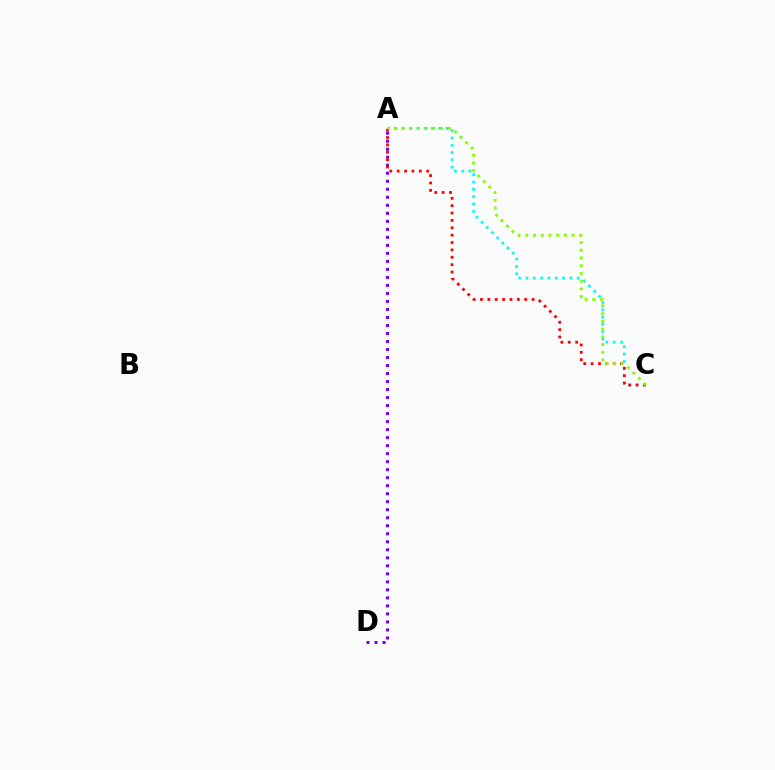{('A', 'D'): [{'color': '#7200ff', 'line_style': 'dotted', 'thickness': 2.18}], ('A', 'C'): [{'color': '#00fff6', 'line_style': 'dotted', 'thickness': 1.98}, {'color': '#ff0000', 'line_style': 'dotted', 'thickness': 2.0}, {'color': '#84ff00', 'line_style': 'dotted', 'thickness': 2.1}]}